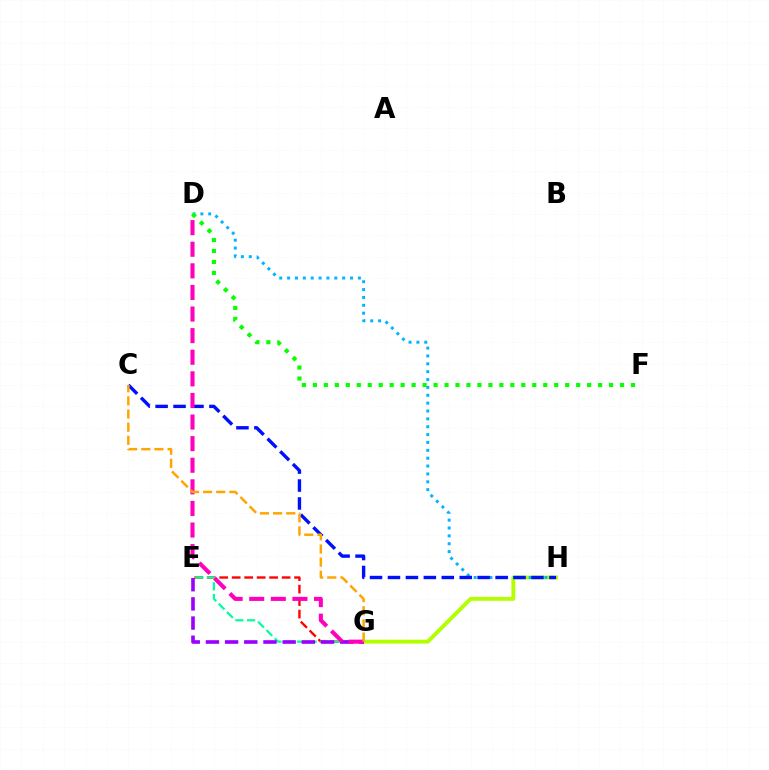{('E', 'G'): [{'color': '#ff0000', 'line_style': 'dashed', 'thickness': 1.7}, {'color': '#00ff9d', 'line_style': 'dashed', 'thickness': 1.59}, {'color': '#9b00ff', 'line_style': 'dashed', 'thickness': 2.61}], ('G', 'H'): [{'color': '#b3ff00', 'line_style': 'solid', 'thickness': 2.8}], ('D', 'H'): [{'color': '#00b5ff', 'line_style': 'dotted', 'thickness': 2.14}], ('C', 'H'): [{'color': '#0010ff', 'line_style': 'dashed', 'thickness': 2.44}], ('D', 'G'): [{'color': '#ff00bd', 'line_style': 'dashed', 'thickness': 2.93}], ('D', 'F'): [{'color': '#08ff00', 'line_style': 'dotted', 'thickness': 2.98}], ('C', 'G'): [{'color': '#ffa500', 'line_style': 'dashed', 'thickness': 1.79}]}